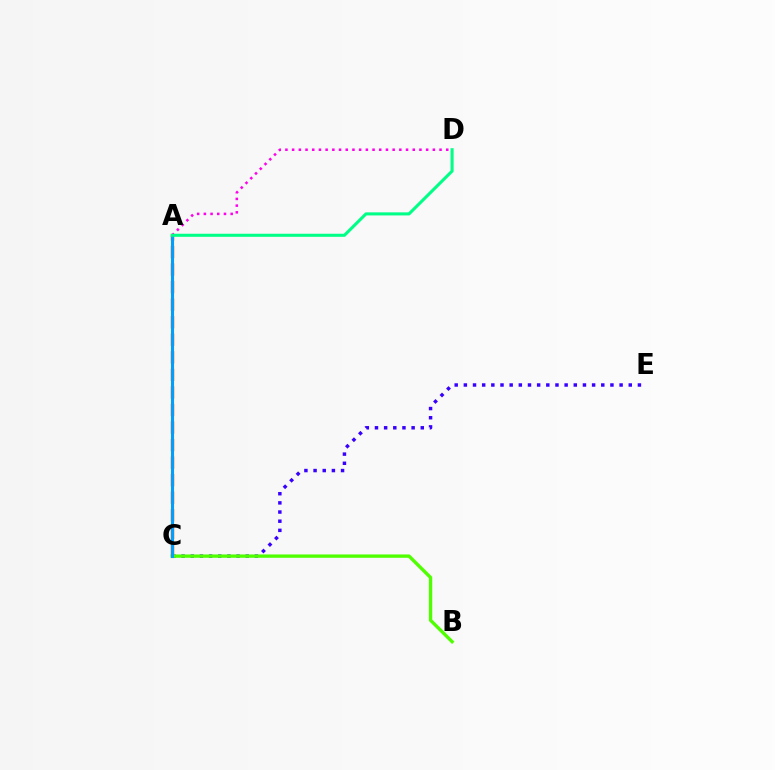{('C', 'E'): [{'color': '#3700ff', 'line_style': 'dotted', 'thickness': 2.49}], ('A', 'C'): [{'color': '#ff0000', 'line_style': 'dashed', 'thickness': 2.38}, {'color': '#ffd500', 'line_style': 'solid', 'thickness': 2.39}, {'color': '#009eff', 'line_style': 'solid', 'thickness': 2.18}], ('B', 'C'): [{'color': '#4fff00', 'line_style': 'solid', 'thickness': 2.4}], ('A', 'D'): [{'color': '#ff00ed', 'line_style': 'dotted', 'thickness': 1.82}, {'color': '#00ff86', 'line_style': 'solid', 'thickness': 2.21}]}